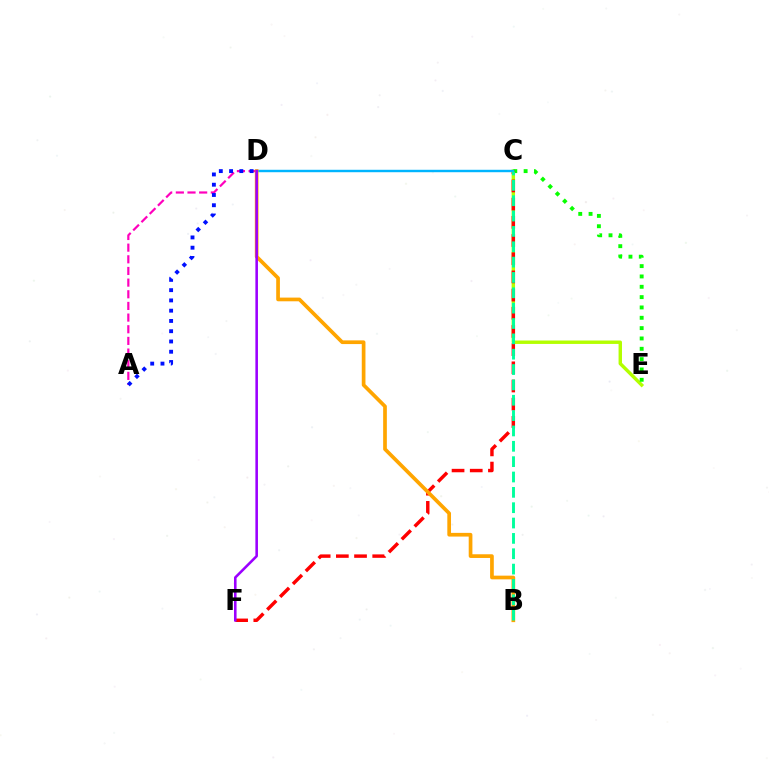{('C', 'E'): [{'color': '#b3ff00', 'line_style': 'solid', 'thickness': 2.46}, {'color': '#08ff00', 'line_style': 'dotted', 'thickness': 2.81}], ('A', 'D'): [{'color': '#ff00bd', 'line_style': 'dashed', 'thickness': 1.58}, {'color': '#0010ff', 'line_style': 'dotted', 'thickness': 2.79}], ('C', 'F'): [{'color': '#ff0000', 'line_style': 'dashed', 'thickness': 2.47}], ('C', 'D'): [{'color': '#00b5ff', 'line_style': 'solid', 'thickness': 1.75}], ('B', 'D'): [{'color': '#ffa500', 'line_style': 'solid', 'thickness': 2.66}], ('D', 'F'): [{'color': '#9b00ff', 'line_style': 'solid', 'thickness': 1.85}], ('B', 'C'): [{'color': '#00ff9d', 'line_style': 'dashed', 'thickness': 2.09}]}